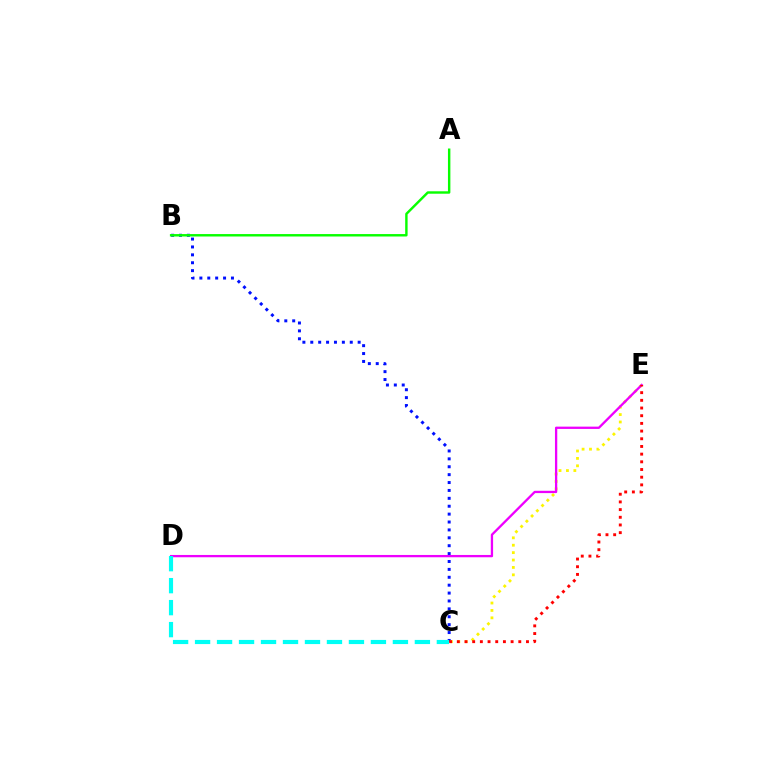{('B', 'C'): [{'color': '#0010ff', 'line_style': 'dotted', 'thickness': 2.15}], ('C', 'E'): [{'color': '#fcf500', 'line_style': 'dotted', 'thickness': 2.01}, {'color': '#ff0000', 'line_style': 'dotted', 'thickness': 2.09}], ('A', 'B'): [{'color': '#08ff00', 'line_style': 'solid', 'thickness': 1.75}], ('D', 'E'): [{'color': '#ee00ff', 'line_style': 'solid', 'thickness': 1.66}], ('C', 'D'): [{'color': '#00fff6', 'line_style': 'dashed', 'thickness': 2.99}]}